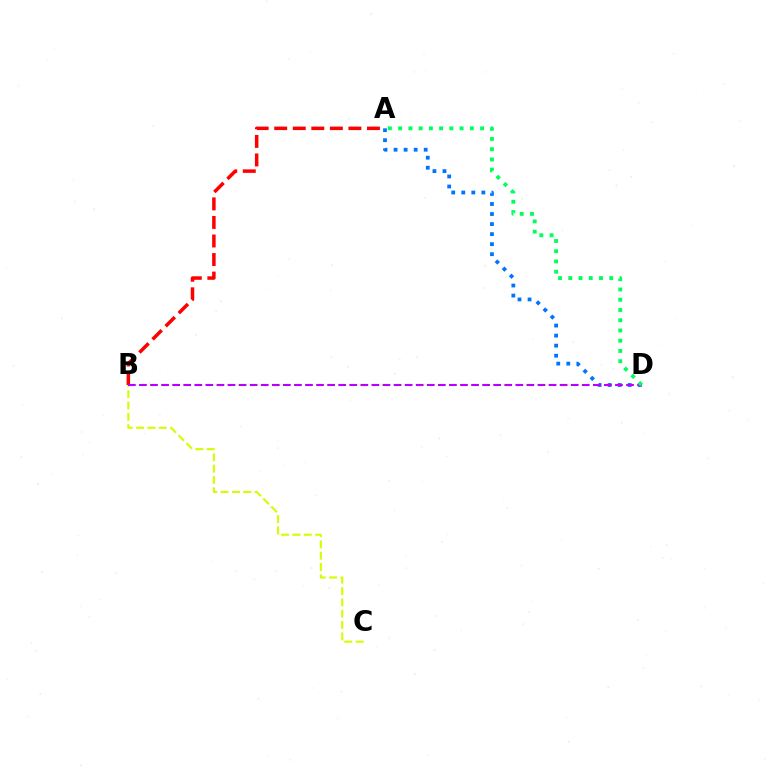{('B', 'C'): [{'color': '#d1ff00', 'line_style': 'dashed', 'thickness': 1.54}], ('A', 'D'): [{'color': '#0074ff', 'line_style': 'dotted', 'thickness': 2.73}, {'color': '#00ff5c', 'line_style': 'dotted', 'thickness': 2.78}], ('A', 'B'): [{'color': '#ff0000', 'line_style': 'dashed', 'thickness': 2.52}], ('B', 'D'): [{'color': '#b900ff', 'line_style': 'dashed', 'thickness': 1.5}]}